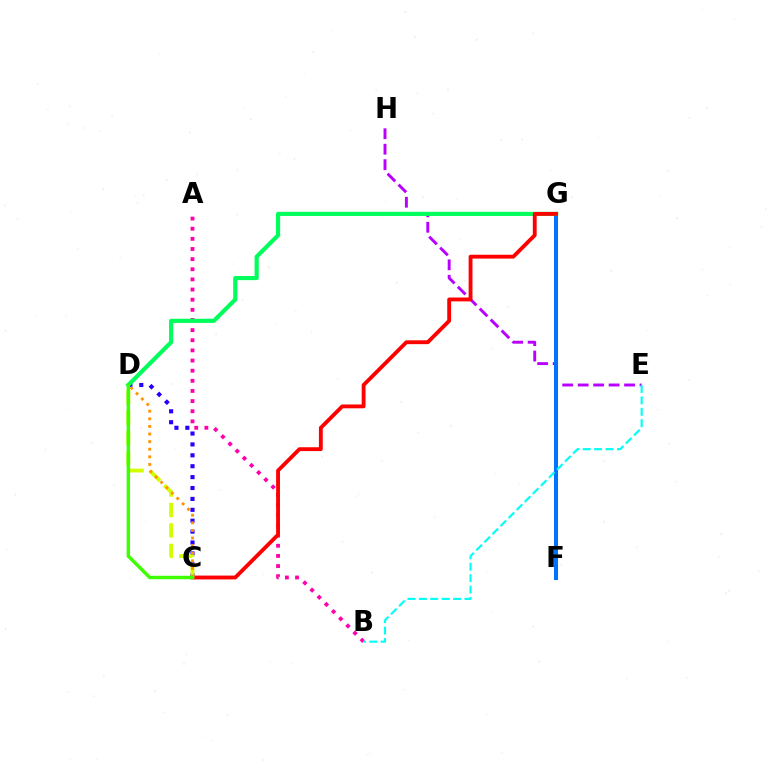{('A', 'B'): [{'color': '#ff00ac', 'line_style': 'dotted', 'thickness': 2.75}], ('E', 'H'): [{'color': '#b900ff', 'line_style': 'dashed', 'thickness': 2.1}], ('C', 'D'): [{'color': '#2500ff', 'line_style': 'dotted', 'thickness': 2.96}, {'color': '#d1ff00', 'line_style': 'dashed', 'thickness': 2.78}, {'color': '#ff9400', 'line_style': 'dotted', 'thickness': 2.07}, {'color': '#3dff00', 'line_style': 'solid', 'thickness': 2.48}], ('F', 'G'): [{'color': '#0074ff', 'line_style': 'solid', 'thickness': 2.9}], ('D', 'G'): [{'color': '#00ff5c', 'line_style': 'solid', 'thickness': 2.99}], ('C', 'G'): [{'color': '#ff0000', 'line_style': 'solid', 'thickness': 2.77}], ('B', 'E'): [{'color': '#00fff6', 'line_style': 'dashed', 'thickness': 1.55}]}